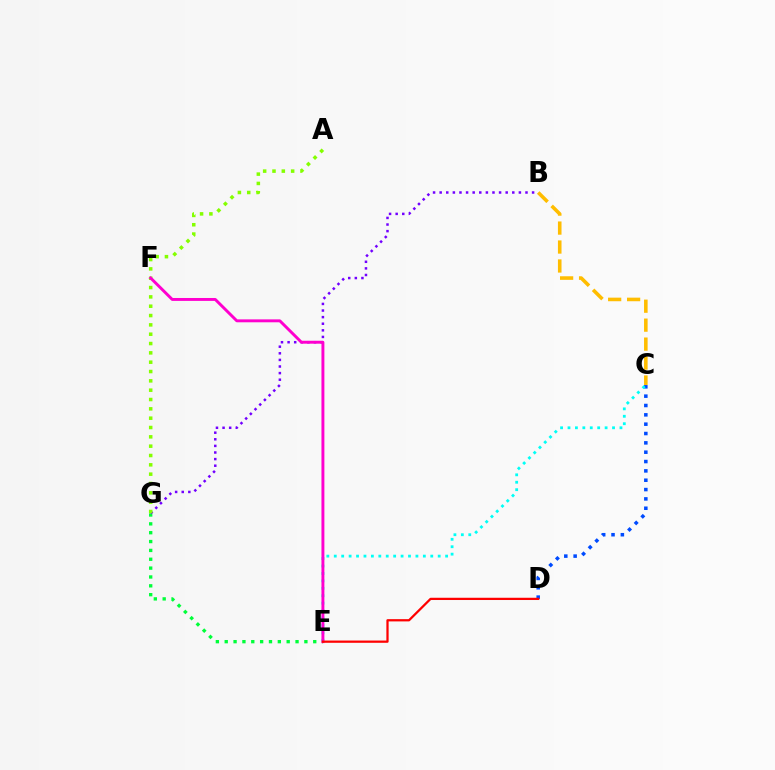{('C', 'D'): [{'color': '#004bff', 'line_style': 'dotted', 'thickness': 2.54}], ('E', 'G'): [{'color': '#00ff39', 'line_style': 'dotted', 'thickness': 2.41}], ('B', 'G'): [{'color': '#7200ff', 'line_style': 'dotted', 'thickness': 1.79}], ('A', 'G'): [{'color': '#84ff00', 'line_style': 'dotted', 'thickness': 2.54}], ('C', 'E'): [{'color': '#00fff6', 'line_style': 'dotted', 'thickness': 2.02}], ('B', 'C'): [{'color': '#ffbd00', 'line_style': 'dashed', 'thickness': 2.58}], ('E', 'F'): [{'color': '#ff00cf', 'line_style': 'solid', 'thickness': 2.1}], ('D', 'E'): [{'color': '#ff0000', 'line_style': 'solid', 'thickness': 1.62}]}